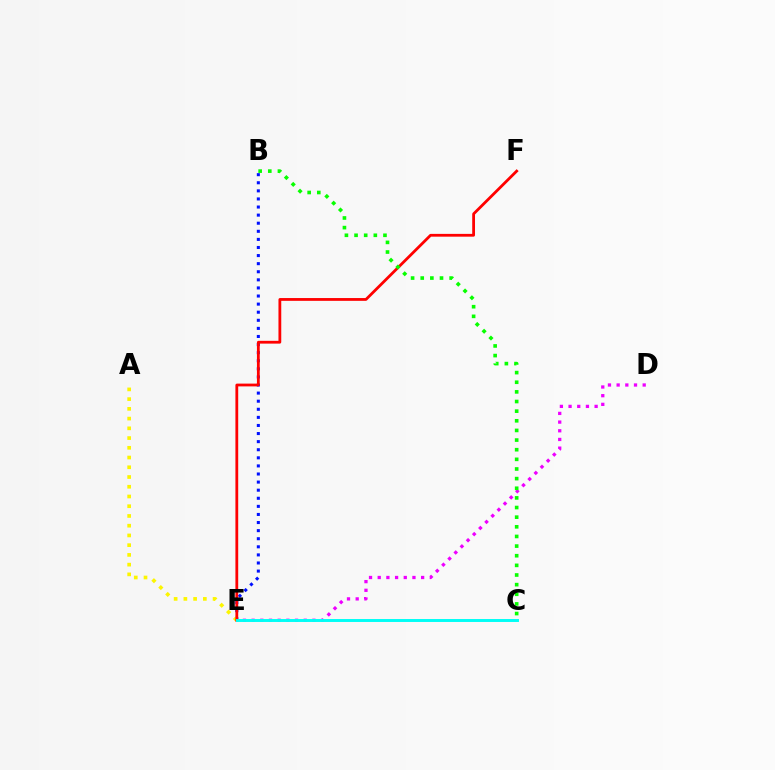{('D', 'E'): [{'color': '#ee00ff', 'line_style': 'dotted', 'thickness': 2.36}], ('B', 'E'): [{'color': '#0010ff', 'line_style': 'dotted', 'thickness': 2.2}], ('A', 'E'): [{'color': '#fcf500', 'line_style': 'dotted', 'thickness': 2.65}], ('E', 'F'): [{'color': '#ff0000', 'line_style': 'solid', 'thickness': 2.01}], ('B', 'C'): [{'color': '#08ff00', 'line_style': 'dotted', 'thickness': 2.62}], ('C', 'E'): [{'color': '#00fff6', 'line_style': 'solid', 'thickness': 2.11}]}